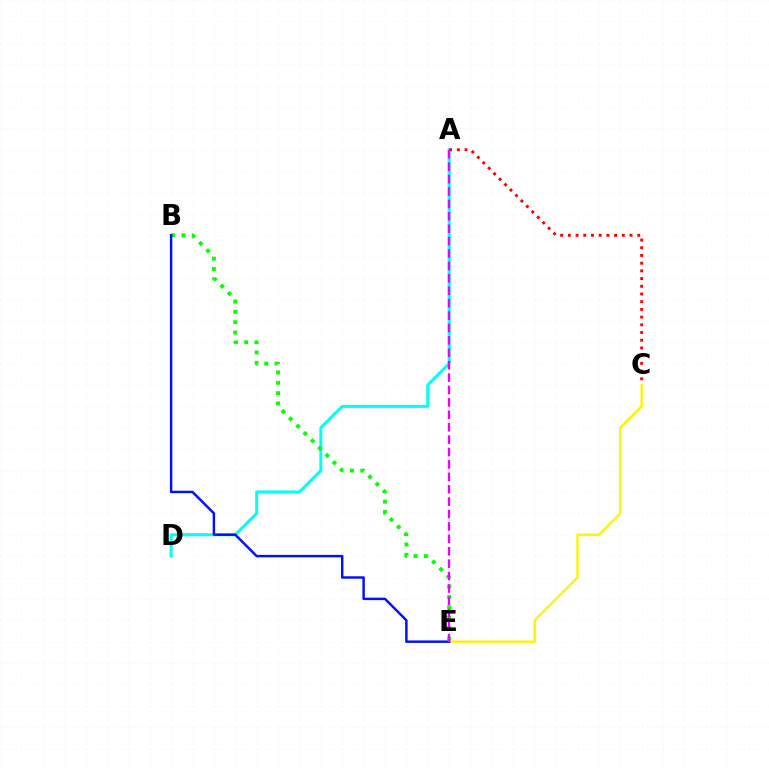{('A', 'D'): [{'color': '#00fff6', 'line_style': 'solid', 'thickness': 2.17}], ('C', 'E'): [{'color': '#fcf500', 'line_style': 'solid', 'thickness': 1.7}], ('A', 'C'): [{'color': '#ff0000', 'line_style': 'dotted', 'thickness': 2.09}], ('B', 'E'): [{'color': '#08ff00', 'line_style': 'dotted', 'thickness': 2.81}, {'color': '#0010ff', 'line_style': 'solid', 'thickness': 1.77}], ('A', 'E'): [{'color': '#ee00ff', 'line_style': 'dashed', 'thickness': 1.69}]}